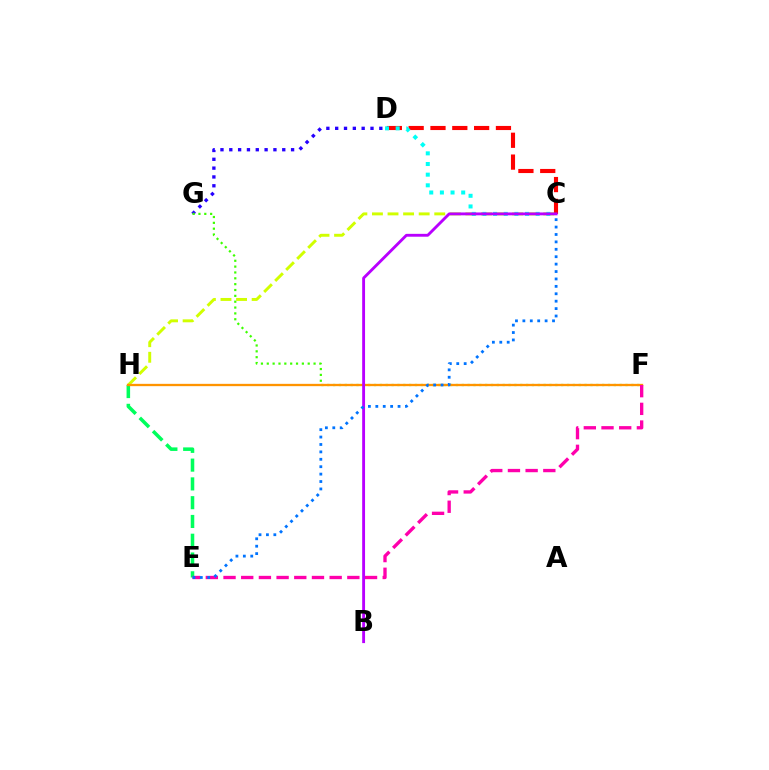{('D', 'G'): [{'color': '#2500ff', 'line_style': 'dotted', 'thickness': 2.4}], ('E', 'H'): [{'color': '#00ff5c', 'line_style': 'dashed', 'thickness': 2.55}], ('F', 'G'): [{'color': '#3dff00', 'line_style': 'dotted', 'thickness': 1.59}], ('C', 'D'): [{'color': '#ff0000', 'line_style': 'dashed', 'thickness': 2.96}, {'color': '#00fff6', 'line_style': 'dotted', 'thickness': 2.89}], ('C', 'H'): [{'color': '#d1ff00', 'line_style': 'dashed', 'thickness': 2.12}], ('F', 'H'): [{'color': '#ff9400', 'line_style': 'solid', 'thickness': 1.66}], ('E', 'F'): [{'color': '#ff00ac', 'line_style': 'dashed', 'thickness': 2.4}], ('B', 'C'): [{'color': '#b900ff', 'line_style': 'solid', 'thickness': 2.06}], ('C', 'E'): [{'color': '#0074ff', 'line_style': 'dotted', 'thickness': 2.01}]}